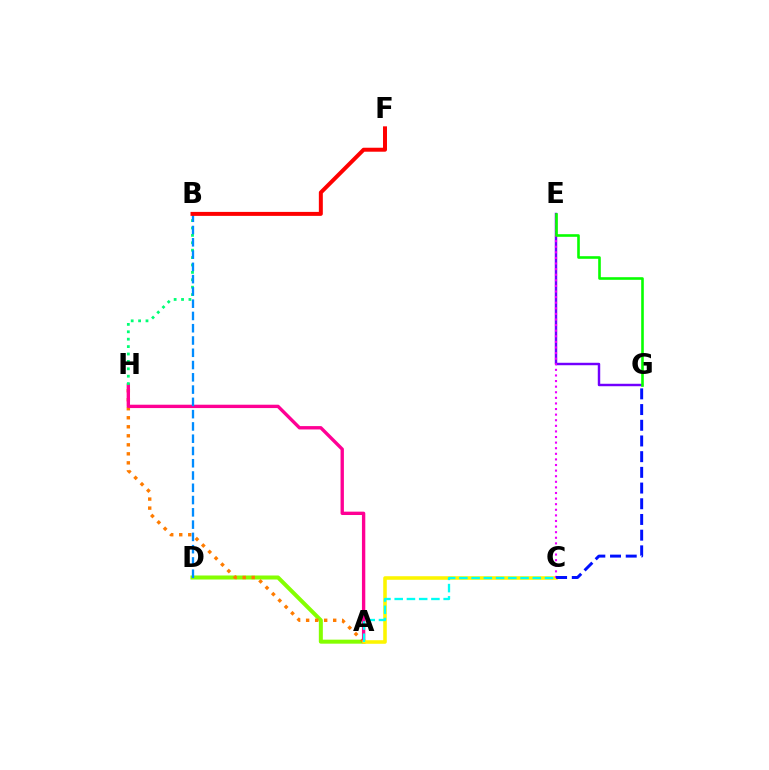{('A', 'D'): [{'color': '#84ff00', 'line_style': 'solid', 'thickness': 2.89}], ('A', 'H'): [{'color': '#ff7c00', 'line_style': 'dotted', 'thickness': 2.45}, {'color': '#ff0094', 'line_style': 'solid', 'thickness': 2.42}], ('A', 'C'): [{'color': '#fcf500', 'line_style': 'solid', 'thickness': 2.57}, {'color': '#00fff6', 'line_style': 'dashed', 'thickness': 1.66}], ('E', 'G'): [{'color': '#7200ff', 'line_style': 'solid', 'thickness': 1.76}, {'color': '#08ff00', 'line_style': 'solid', 'thickness': 1.88}], ('C', 'E'): [{'color': '#ee00ff', 'line_style': 'dotted', 'thickness': 1.52}], ('C', 'G'): [{'color': '#0010ff', 'line_style': 'dashed', 'thickness': 2.13}], ('B', 'H'): [{'color': '#00ff74', 'line_style': 'dotted', 'thickness': 2.01}], ('B', 'D'): [{'color': '#008cff', 'line_style': 'dashed', 'thickness': 1.67}], ('B', 'F'): [{'color': '#ff0000', 'line_style': 'solid', 'thickness': 2.86}]}